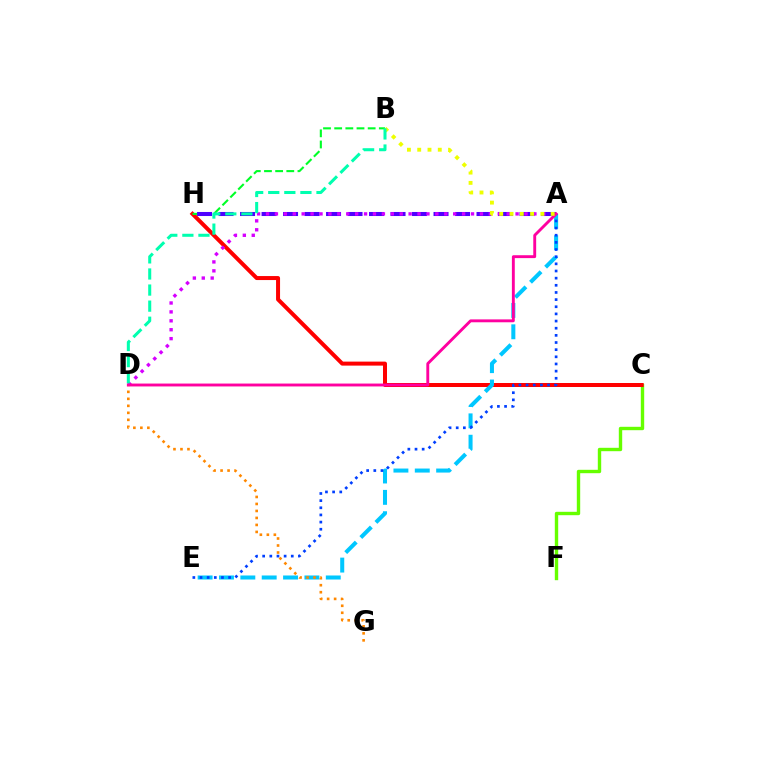{('C', 'F'): [{'color': '#66ff00', 'line_style': 'solid', 'thickness': 2.44}], ('C', 'H'): [{'color': '#ff0000', 'line_style': 'solid', 'thickness': 2.88}], ('A', 'E'): [{'color': '#00c7ff', 'line_style': 'dashed', 'thickness': 2.9}, {'color': '#003fff', 'line_style': 'dotted', 'thickness': 1.94}], ('B', 'H'): [{'color': '#00ff27', 'line_style': 'dashed', 'thickness': 1.52}], ('A', 'H'): [{'color': '#4f00ff', 'line_style': 'dashed', 'thickness': 2.92}], ('A', 'D'): [{'color': '#d600ff', 'line_style': 'dotted', 'thickness': 2.42}, {'color': '#ff00a0', 'line_style': 'solid', 'thickness': 2.08}], ('D', 'G'): [{'color': '#ff8800', 'line_style': 'dotted', 'thickness': 1.9}], ('A', 'B'): [{'color': '#eeff00', 'line_style': 'dotted', 'thickness': 2.79}], ('B', 'D'): [{'color': '#00ffaf', 'line_style': 'dashed', 'thickness': 2.18}]}